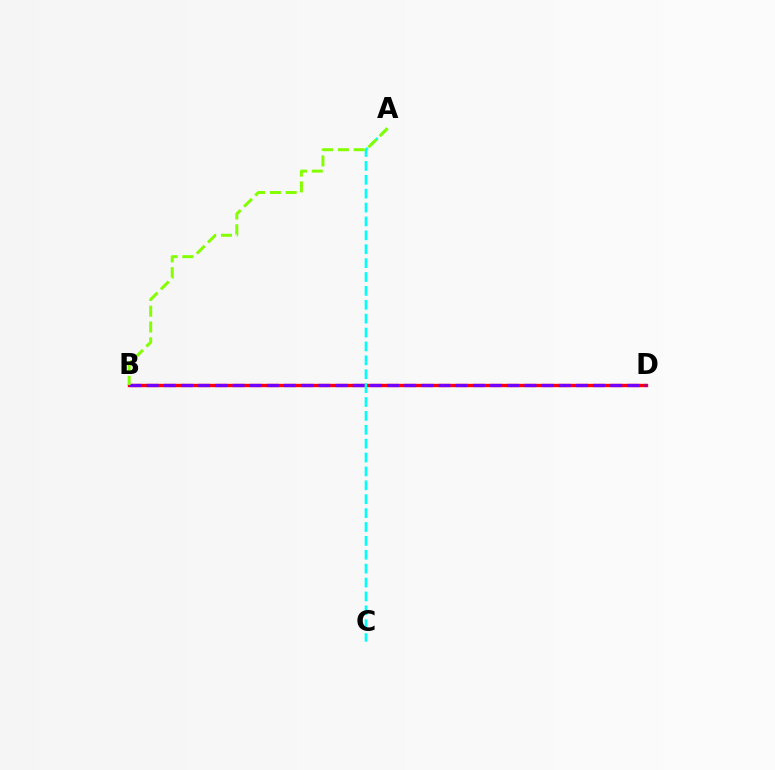{('B', 'D'): [{'color': '#ff0000', 'line_style': 'solid', 'thickness': 2.42}, {'color': '#7200ff', 'line_style': 'dashed', 'thickness': 2.33}], ('A', 'C'): [{'color': '#00fff6', 'line_style': 'dashed', 'thickness': 1.89}], ('A', 'B'): [{'color': '#84ff00', 'line_style': 'dashed', 'thickness': 2.15}]}